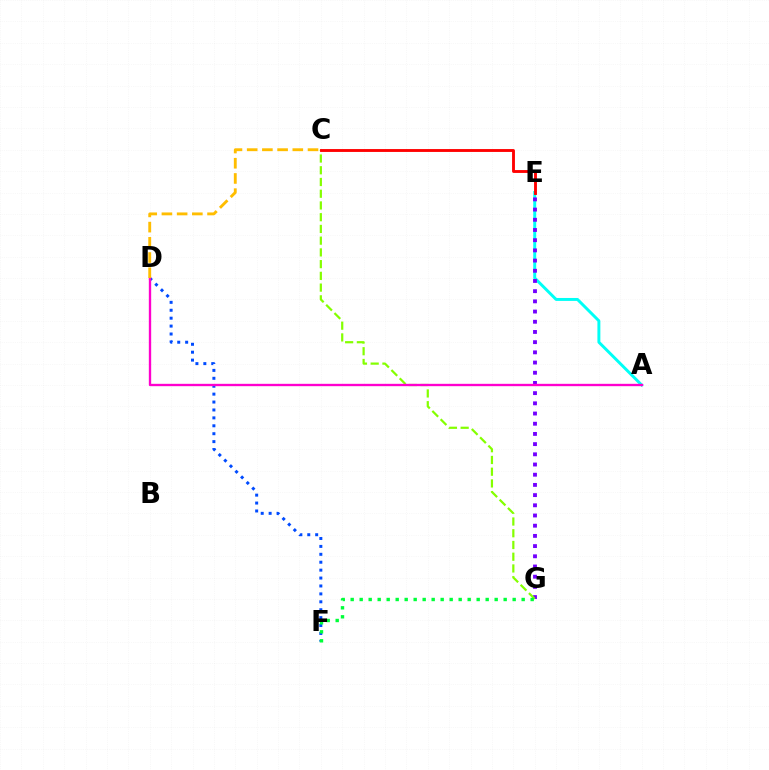{('A', 'E'): [{'color': '#00fff6', 'line_style': 'solid', 'thickness': 2.12}], ('D', 'F'): [{'color': '#004bff', 'line_style': 'dotted', 'thickness': 2.15}], ('E', 'G'): [{'color': '#7200ff', 'line_style': 'dotted', 'thickness': 2.77}], ('C', 'G'): [{'color': '#84ff00', 'line_style': 'dashed', 'thickness': 1.59}], ('A', 'D'): [{'color': '#ff00cf', 'line_style': 'solid', 'thickness': 1.69}], ('F', 'G'): [{'color': '#00ff39', 'line_style': 'dotted', 'thickness': 2.45}], ('C', 'E'): [{'color': '#ff0000', 'line_style': 'solid', 'thickness': 2.07}], ('C', 'D'): [{'color': '#ffbd00', 'line_style': 'dashed', 'thickness': 2.07}]}